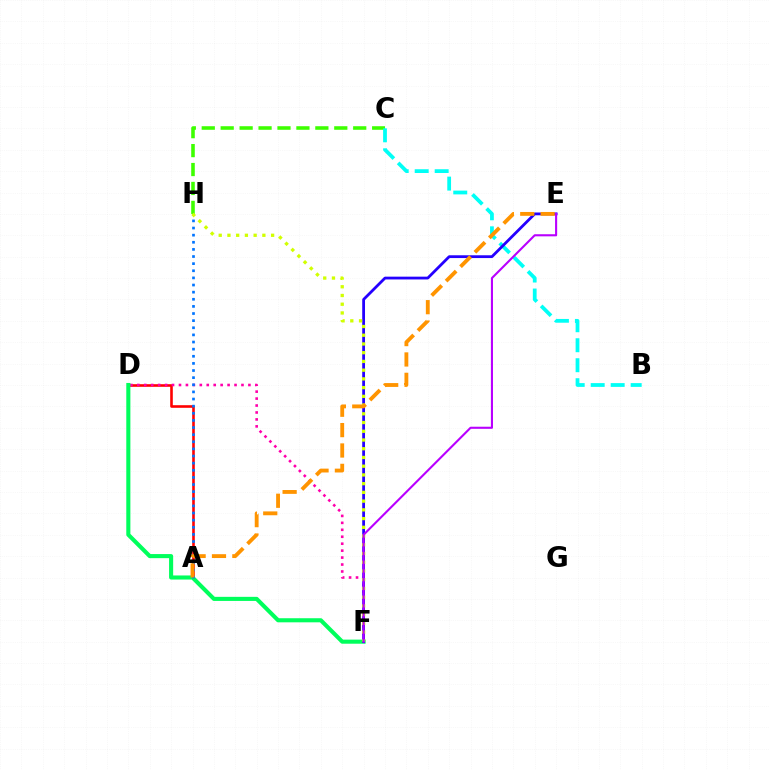{('C', 'H'): [{'color': '#3dff00', 'line_style': 'dashed', 'thickness': 2.57}], ('A', 'D'): [{'color': '#ff0000', 'line_style': 'solid', 'thickness': 1.87}], ('B', 'C'): [{'color': '#00fff6', 'line_style': 'dashed', 'thickness': 2.72}], ('D', 'F'): [{'color': '#ff00ac', 'line_style': 'dotted', 'thickness': 1.89}, {'color': '#00ff5c', 'line_style': 'solid', 'thickness': 2.94}], ('E', 'F'): [{'color': '#2500ff', 'line_style': 'solid', 'thickness': 2.01}, {'color': '#b900ff', 'line_style': 'solid', 'thickness': 1.51}], ('A', 'H'): [{'color': '#0074ff', 'line_style': 'dotted', 'thickness': 1.94}], ('F', 'H'): [{'color': '#d1ff00', 'line_style': 'dotted', 'thickness': 2.37}], ('A', 'E'): [{'color': '#ff9400', 'line_style': 'dashed', 'thickness': 2.77}]}